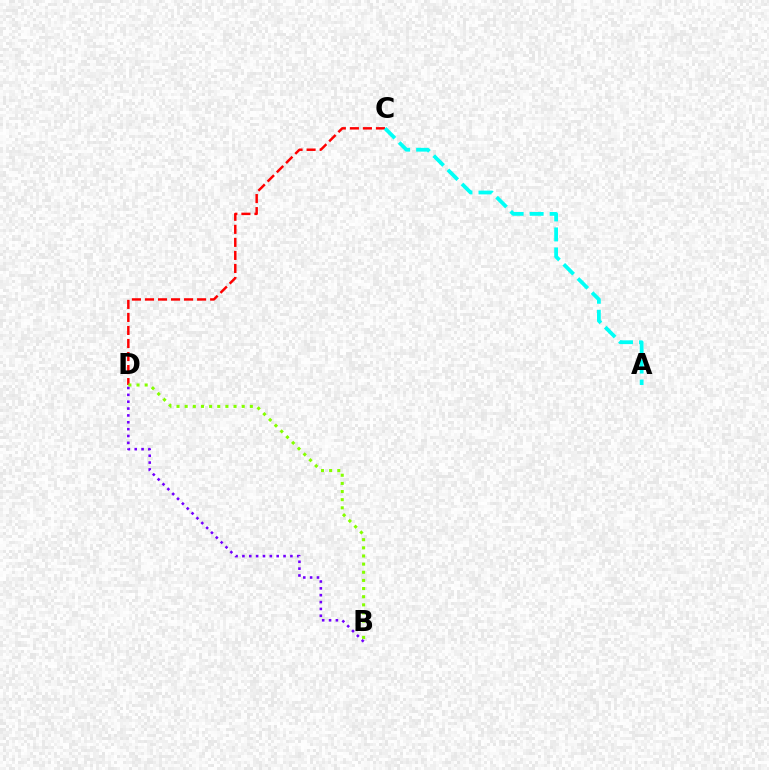{('C', 'D'): [{'color': '#ff0000', 'line_style': 'dashed', 'thickness': 1.77}], ('B', 'D'): [{'color': '#7200ff', 'line_style': 'dotted', 'thickness': 1.86}, {'color': '#84ff00', 'line_style': 'dotted', 'thickness': 2.21}], ('A', 'C'): [{'color': '#00fff6', 'line_style': 'dashed', 'thickness': 2.72}]}